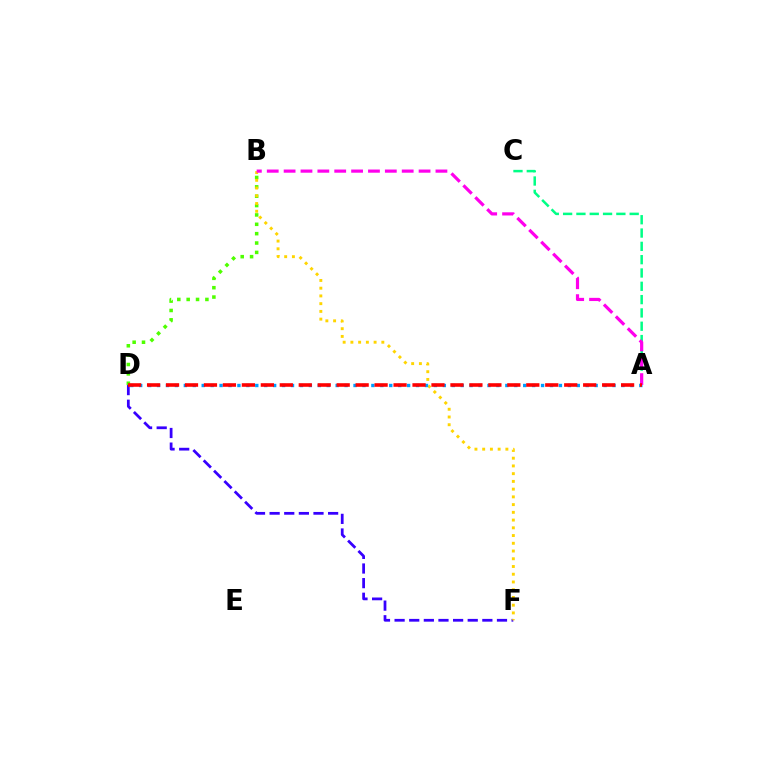{('B', 'D'): [{'color': '#4fff00', 'line_style': 'dotted', 'thickness': 2.54}], ('D', 'F'): [{'color': '#3700ff', 'line_style': 'dashed', 'thickness': 1.99}], ('B', 'F'): [{'color': '#ffd500', 'line_style': 'dotted', 'thickness': 2.1}], ('A', 'D'): [{'color': '#009eff', 'line_style': 'dotted', 'thickness': 2.43}, {'color': '#ff0000', 'line_style': 'dashed', 'thickness': 2.58}], ('A', 'C'): [{'color': '#00ff86', 'line_style': 'dashed', 'thickness': 1.81}], ('A', 'B'): [{'color': '#ff00ed', 'line_style': 'dashed', 'thickness': 2.29}]}